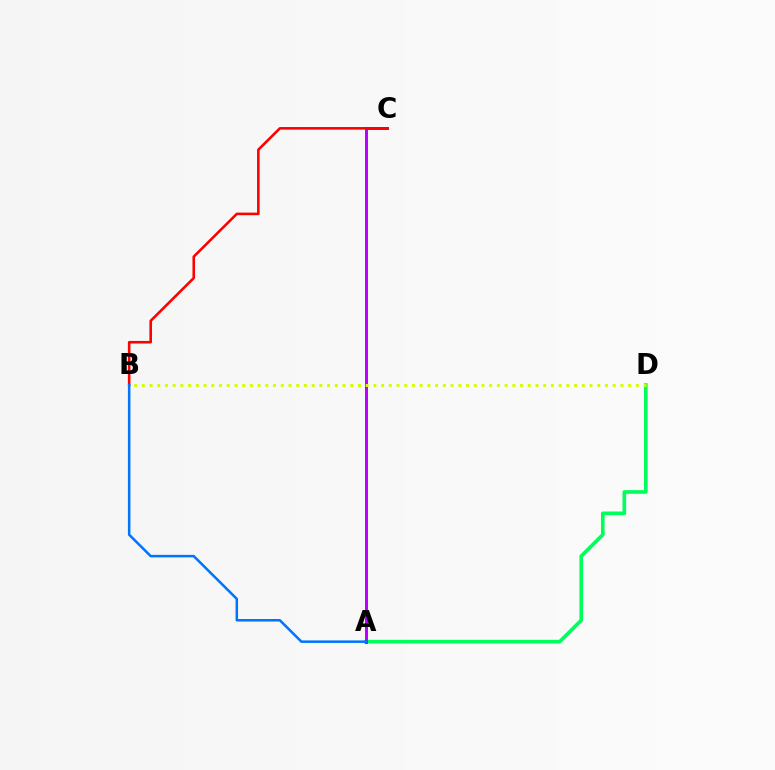{('A', 'D'): [{'color': '#00ff5c', 'line_style': 'solid', 'thickness': 2.63}], ('A', 'C'): [{'color': '#b900ff', 'line_style': 'solid', 'thickness': 2.12}], ('B', 'C'): [{'color': '#ff0000', 'line_style': 'solid', 'thickness': 1.86}], ('A', 'B'): [{'color': '#0074ff', 'line_style': 'solid', 'thickness': 1.81}], ('B', 'D'): [{'color': '#d1ff00', 'line_style': 'dotted', 'thickness': 2.1}]}